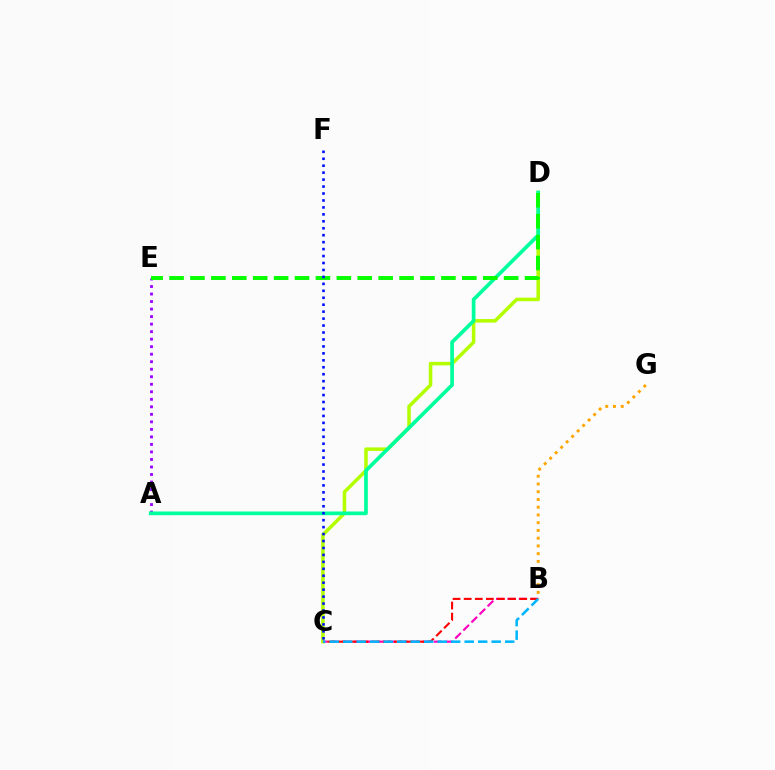{('C', 'D'): [{'color': '#b3ff00', 'line_style': 'solid', 'thickness': 2.54}], ('A', 'E'): [{'color': '#9b00ff', 'line_style': 'dotted', 'thickness': 2.04}], ('A', 'D'): [{'color': '#00ff9d', 'line_style': 'solid', 'thickness': 2.66}], ('D', 'E'): [{'color': '#08ff00', 'line_style': 'dashed', 'thickness': 2.84}], ('B', 'G'): [{'color': '#ffa500', 'line_style': 'dotted', 'thickness': 2.1}], ('B', 'C'): [{'color': '#ff00bd', 'line_style': 'dashed', 'thickness': 1.55}, {'color': '#ff0000', 'line_style': 'dashed', 'thickness': 1.51}, {'color': '#00b5ff', 'line_style': 'dashed', 'thickness': 1.83}], ('C', 'F'): [{'color': '#0010ff', 'line_style': 'dotted', 'thickness': 1.89}]}